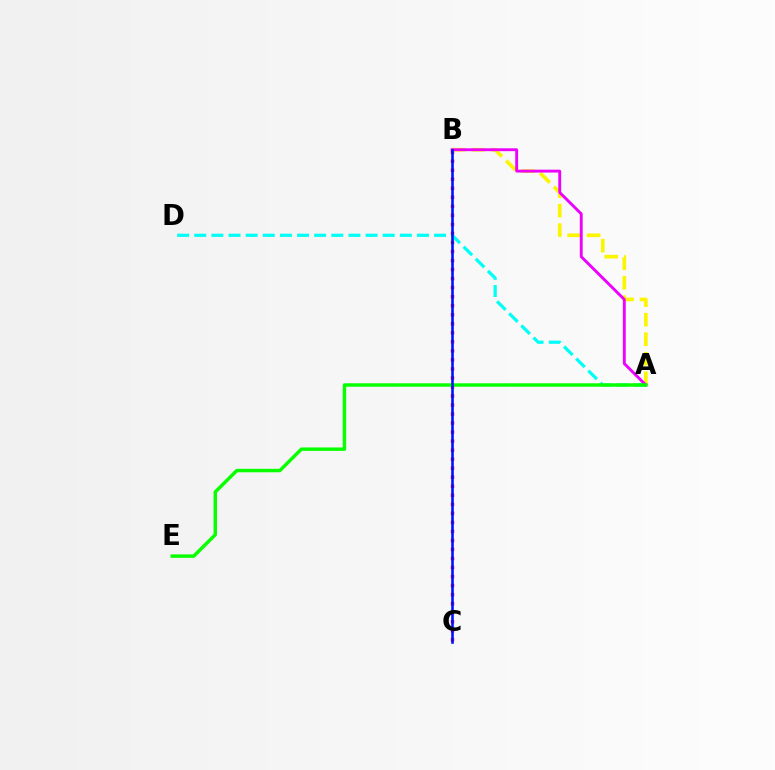{('B', 'C'): [{'color': '#ff0000', 'line_style': 'dotted', 'thickness': 2.45}, {'color': '#0010ff', 'line_style': 'solid', 'thickness': 1.86}], ('A', 'B'): [{'color': '#fcf500', 'line_style': 'dashed', 'thickness': 2.65}, {'color': '#ee00ff', 'line_style': 'solid', 'thickness': 2.07}], ('A', 'D'): [{'color': '#00fff6', 'line_style': 'dashed', 'thickness': 2.33}], ('A', 'E'): [{'color': '#08ff00', 'line_style': 'solid', 'thickness': 2.48}]}